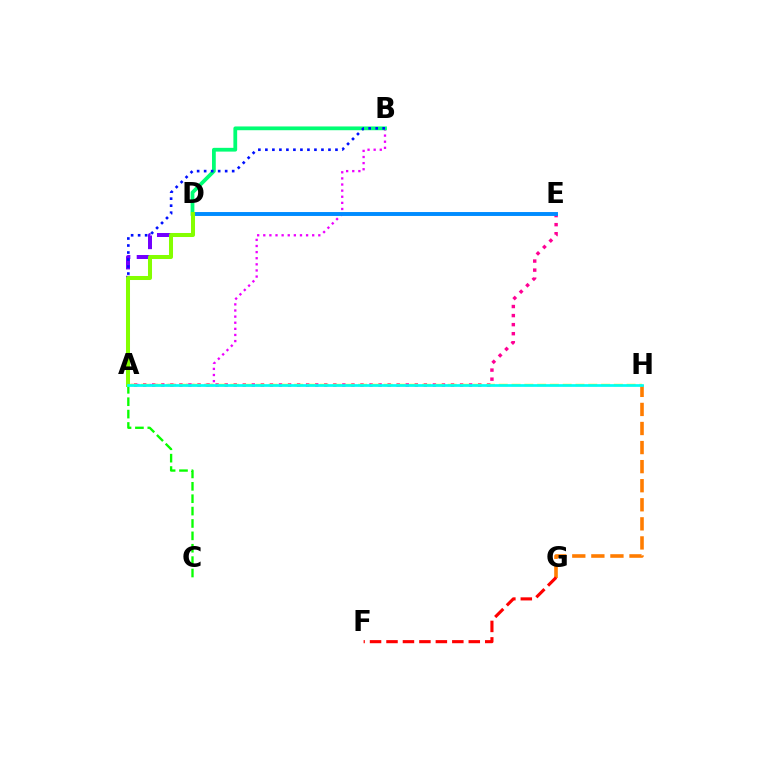{('A', 'B'): [{'color': '#ee00ff', 'line_style': 'dotted', 'thickness': 1.66}, {'color': '#0010ff', 'line_style': 'dotted', 'thickness': 1.9}], ('A', 'D'): [{'color': '#7200ff', 'line_style': 'dashed', 'thickness': 2.87}, {'color': '#84ff00', 'line_style': 'solid', 'thickness': 2.9}], ('A', 'E'): [{'color': '#ff0094', 'line_style': 'dotted', 'thickness': 2.46}], ('A', 'C'): [{'color': '#08ff00', 'line_style': 'dashed', 'thickness': 1.68}], ('B', 'D'): [{'color': '#00ff74', 'line_style': 'solid', 'thickness': 2.71}], ('D', 'E'): [{'color': '#008cff', 'line_style': 'solid', 'thickness': 2.82}], ('G', 'H'): [{'color': '#ff7c00', 'line_style': 'dashed', 'thickness': 2.59}], ('F', 'G'): [{'color': '#ff0000', 'line_style': 'dashed', 'thickness': 2.24}], ('A', 'H'): [{'color': '#fcf500', 'line_style': 'dashed', 'thickness': 1.74}, {'color': '#00fff6', 'line_style': 'solid', 'thickness': 1.95}]}